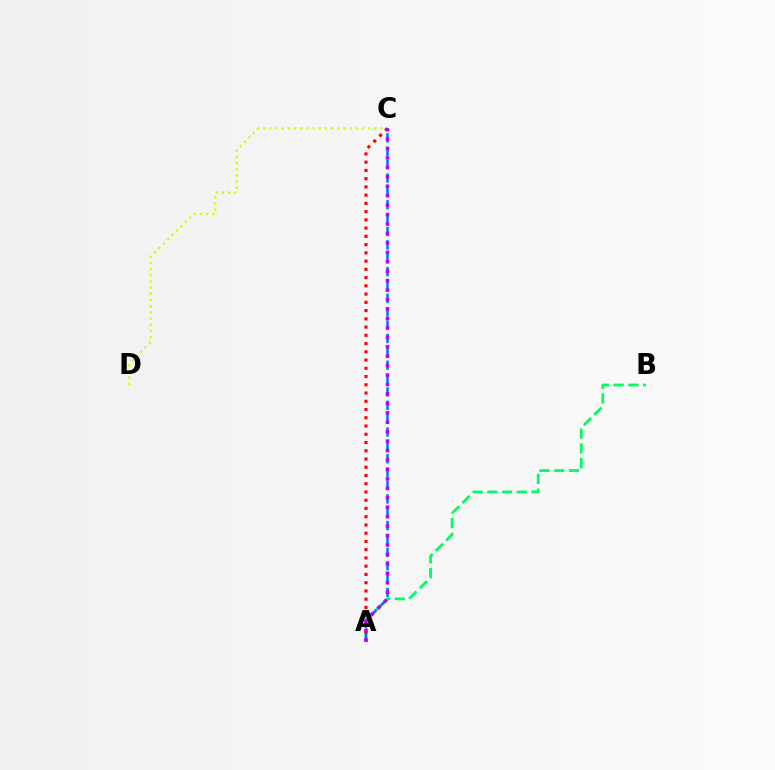{('A', 'B'): [{'color': '#00ff5c', 'line_style': 'dashed', 'thickness': 2.0}], ('A', 'C'): [{'color': '#0074ff', 'line_style': 'dashed', 'thickness': 1.82}, {'color': '#ff0000', 'line_style': 'dotted', 'thickness': 2.24}, {'color': '#b900ff', 'line_style': 'dotted', 'thickness': 2.56}], ('C', 'D'): [{'color': '#d1ff00', 'line_style': 'dotted', 'thickness': 1.68}]}